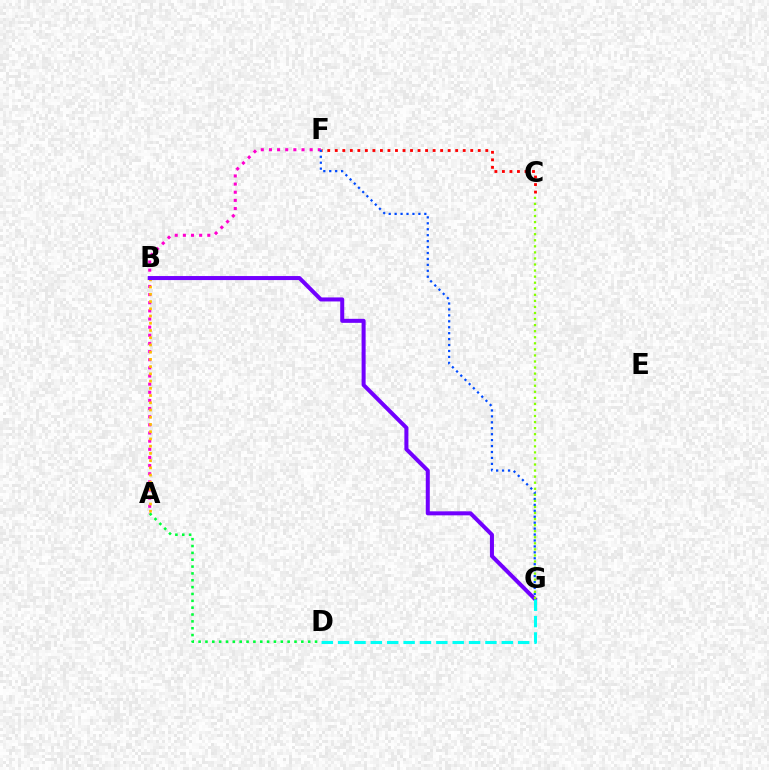{('A', 'F'): [{'color': '#ff00cf', 'line_style': 'dotted', 'thickness': 2.21}], ('A', 'B'): [{'color': '#ffbd00', 'line_style': 'dotted', 'thickness': 1.96}], ('C', 'F'): [{'color': '#ff0000', 'line_style': 'dotted', 'thickness': 2.04}], ('A', 'D'): [{'color': '#00ff39', 'line_style': 'dotted', 'thickness': 1.86}], ('F', 'G'): [{'color': '#004bff', 'line_style': 'dotted', 'thickness': 1.61}], ('B', 'G'): [{'color': '#7200ff', 'line_style': 'solid', 'thickness': 2.9}], ('D', 'G'): [{'color': '#00fff6', 'line_style': 'dashed', 'thickness': 2.22}], ('C', 'G'): [{'color': '#84ff00', 'line_style': 'dotted', 'thickness': 1.65}]}